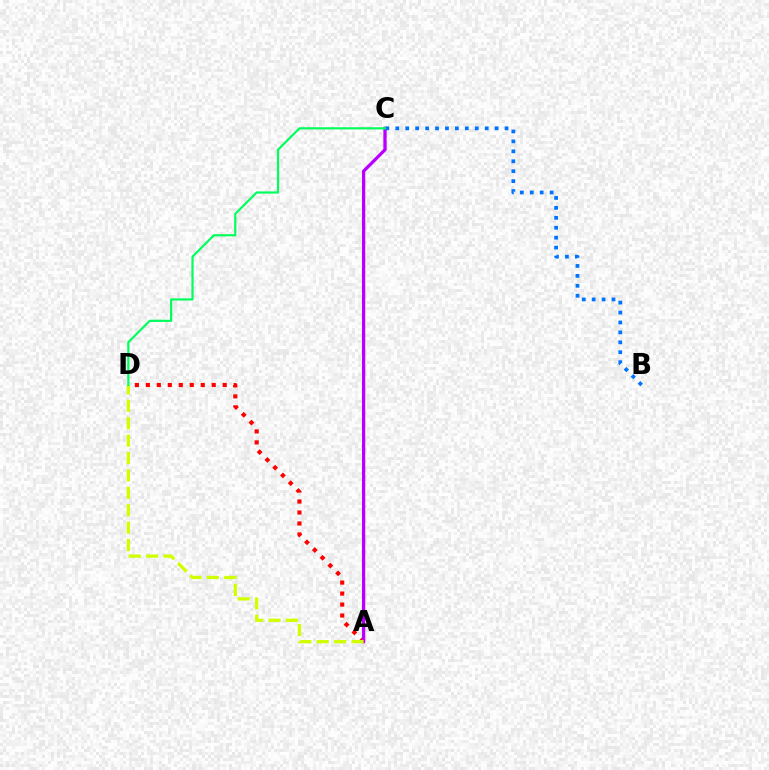{('A', 'D'): [{'color': '#ff0000', 'line_style': 'dotted', 'thickness': 2.98}, {'color': '#d1ff00', 'line_style': 'dashed', 'thickness': 2.36}], ('A', 'C'): [{'color': '#b900ff', 'line_style': 'solid', 'thickness': 2.35}], ('B', 'C'): [{'color': '#0074ff', 'line_style': 'dotted', 'thickness': 2.7}], ('C', 'D'): [{'color': '#00ff5c', 'line_style': 'solid', 'thickness': 1.58}]}